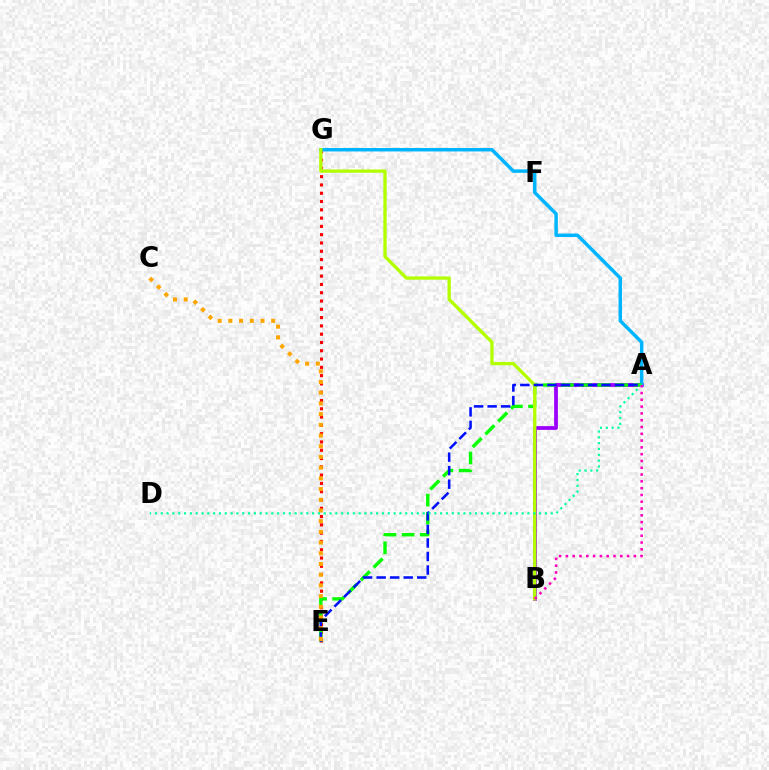{('E', 'G'): [{'color': '#ff0000', 'line_style': 'dotted', 'thickness': 2.25}], ('A', 'B'): [{'color': '#9b00ff', 'line_style': 'solid', 'thickness': 2.7}, {'color': '#ff00bd', 'line_style': 'dotted', 'thickness': 1.85}], ('A', 'G'): [{'color': '#00b5ff', 'line_style': 'solid', 'thickness': 2.5}], ('A', 'E'): [{'color': '#08ff00', 'line_style': 'dashed', 'thickness': 2.46}, {'color': '#0010ff', 'line_style': 'dashed', 'thickness': 1.84}], ('B', 'G'): [{'color': '#b3ff00', 'line_style': 'solid', 'thickness': 2.38}], ('C', 'E'): [{'color': '#ffa500', 'line_style': 'dotted', 'thickness': 2.91}], ('A', 'D'): [{'color': '#00ff9d', 'line_style': 'dotted', 'thickness': 1.58}]}